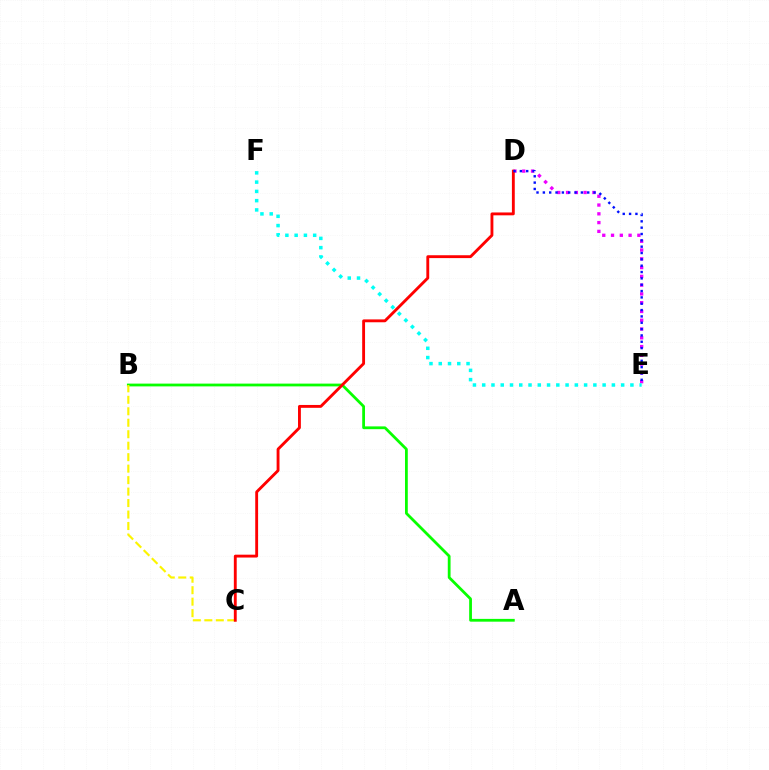{('A', 'B'): [{'color': '#08ff00', 'line_style': 'solid', 'thickness': 2.0}], ('D', 'E'): [{'color': '#ee00ff', 'line_style': 'dotted', 'thickness': 2.38}, {'color': '#0010ff', 'line_style': 'dotted', 'thickness': 1.72}], ('B', 'C'): [{'color': '#fcf500', 'line_style': 'dashed', 'thickness': 1.56}], ('C', 'D'): [{'color': '#ff0000', 'line_style': 'solid', 'thickness': 2.06}], ('E', 'F'): [{'color': '#00fff6', 'line_style': 'dotted', 'thickness': 2.52}]}